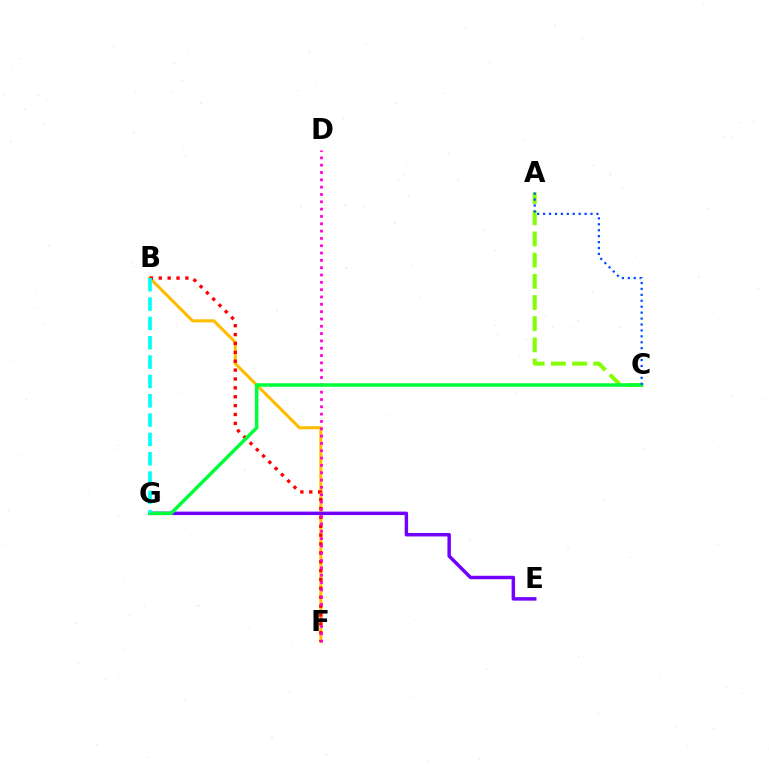{('B', 'F'): [{'color': '#ffbd00', 'line_style': 'solid', 'thickness': 2.21}, {'color': '#ff0000', 'line_style': 'dotted', 'thickness': 2.41}], ('E', 'G'): [{'color': '#7200ff', 'line_style': 'solid', 'thickness': 2.49}], ('A', 'C'): [{'color': '#84ff00', 'line_style': 'dashed', 'thickness': 2.88}, {'color': '#004bff', 'line_style': 'dotted', 'thickness': 1.61}], ('D', 'F'): [{'color': '#ff00cf', 'line_style': 'dotted', 'thickness': 1.99}], ('C', 'G'): [{'color': '#00ff39', 'line_style': 'solid', 'thickness': 2.52}], ('B', 'G'): [{'color': '#00fff6', 'line_style': 'dashed', 'thickness': 2.63}]}